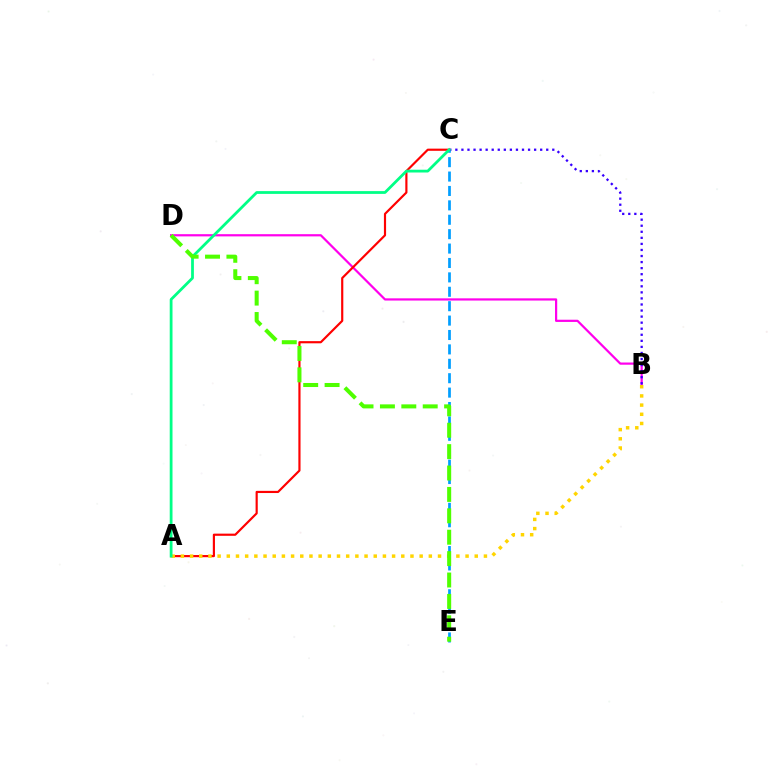{('B', 'D'): [{'color': '#ff00ed', 'line_style': 'solid', 'thickness': 1.59}], ('A', 'C'): [{'color': '#ff0000', 'line_style': 'solid', 'thickness': 1.56}, {'color': '#00ff86', 'line_style': 'solid', 'thickness': 2.0}], ('B', 'C'): [{'color': '#3700ff', 'line_style': 'dotted', 'thickness': 1.65}], ('C', 'E'): [{'color': '#009eff', 'line_style': 'dashed', 'thickness': 1.96}], ('A', 'B'): [{'color': '#ffd500', 'line_style': 'dotted', 'thickness': 2.5}], ('D', 'E'): [{'color': '#4fff00', 'line_style': 'dashed', 'thickness': 2.91}]}